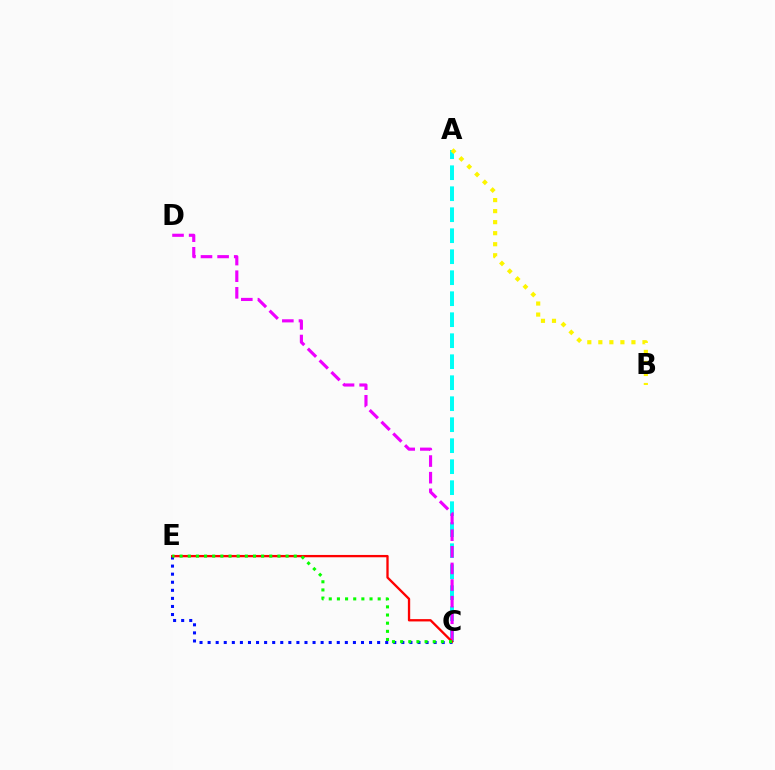{('A', 'C'): [{'color': '#00fff6', 'line_style': 'dashed', 'thickness': 2.85}], ('C', 'D'): [{'color': '#ee00ff', 'line_style': 'dashed', 'thickness': 2.26}], ('C', 'E'): [{'color': '#0010ff', 'line_style': 'dotted', 'thickness': 2.19}, {'color': '#ff0000', 'line_style': 'solid', 'thickness': 1.67}, {'color': '#08ff00', 'line_style': 'dotted', 'thickness': 2.22}], ('A', 'B'): [{'color': '#fcf500', 'line_style': 'dotted', 'thickness': 3.0}]}